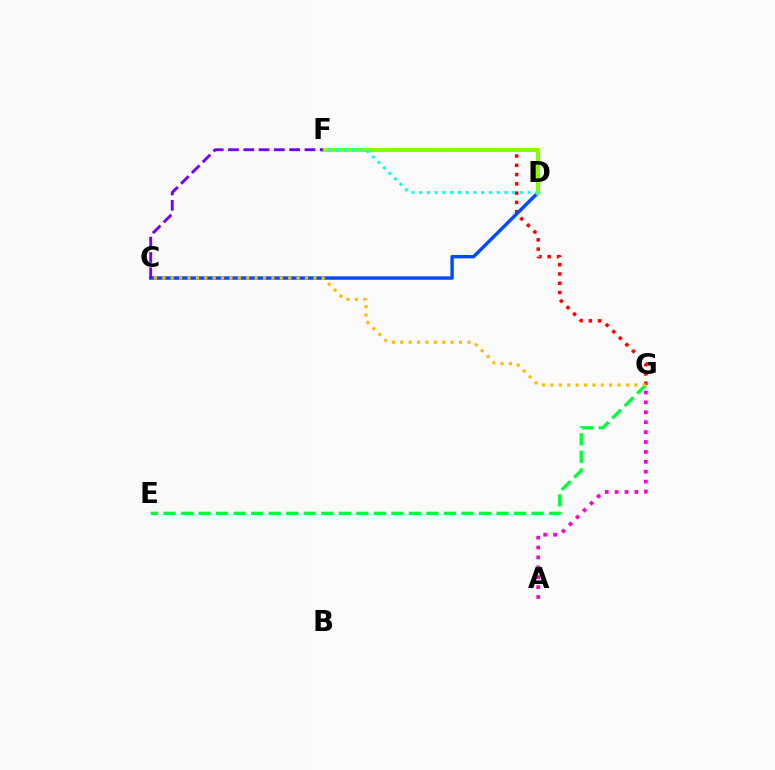{('A', 'G'): [{'color': '#ff00cf', 'line_style': 'dotted', 'thickness': 2.69}], ('F', 'G'): [{'color': '#ff0000', 'line_style': 'dotted', 'thickness': 2.52}], ('C', 'D'): [{'color': '#004bff', 'line_style': 'solid', 'thickness': 2.46}], ('D', 'F'): [{'color': '#84ff00', 'line_style': 'solid', 'thickness': 2.98}, {'color': '#00fff6', 'line_style': 'dotted', 'thickness': 2.1}], ('E', 'G'): [{'color': '#00ff39', 'line_style': 'dashed', 'thickness': 2.38}], ('C', 'F'): [{'color': '#7200ff', 'line_style': 'dashed', 'thickness': 2.08}], ('C', 'G'): [{'color': '#ffbd00', 'line_style': 'dotted', 'thickness': 2.28}]}